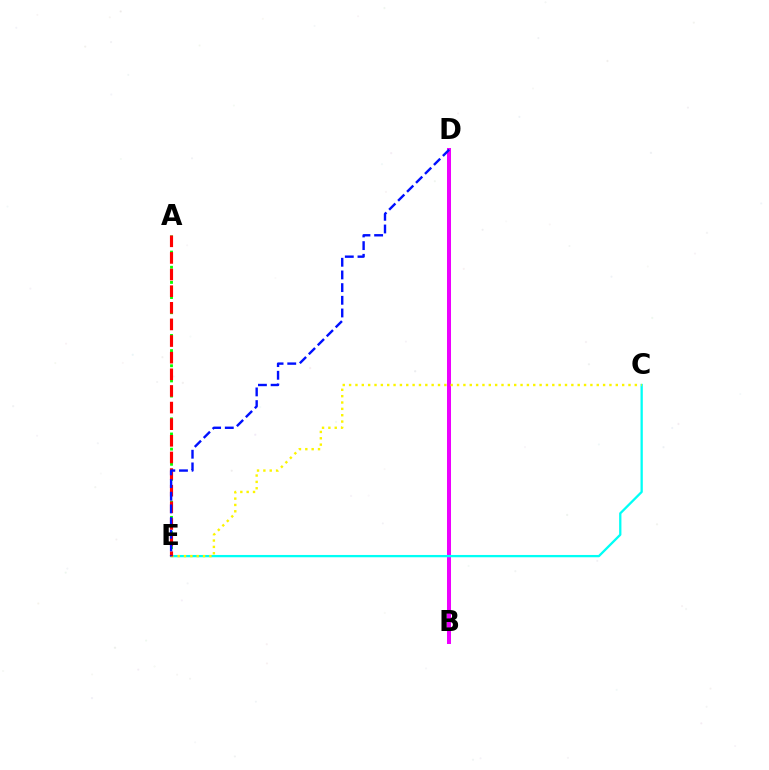{('B', 'D'): [{'color': '#ee00ff', 'line_style': 'solid', 'thickness': 2.89}], ('A', 'E'): [{'color': '#08ff00', 'line_style': 'dotted', 'thickness': 2.06}, {'color': '#ff0000', 'line_style': 'dashed', 'thickness': 2.26}], ('C', 'E'): [{'color': '#00fff6', 'line_style': 'solid', 'thickness': 1.65}, {'color': '#fcf500', 'line_style': 'dotted', 'thickness': 1.73}], ('D', 'E'): [{'color': '#0010ff', 'line_style': 'dashed', 'thickness': 1.72}]}